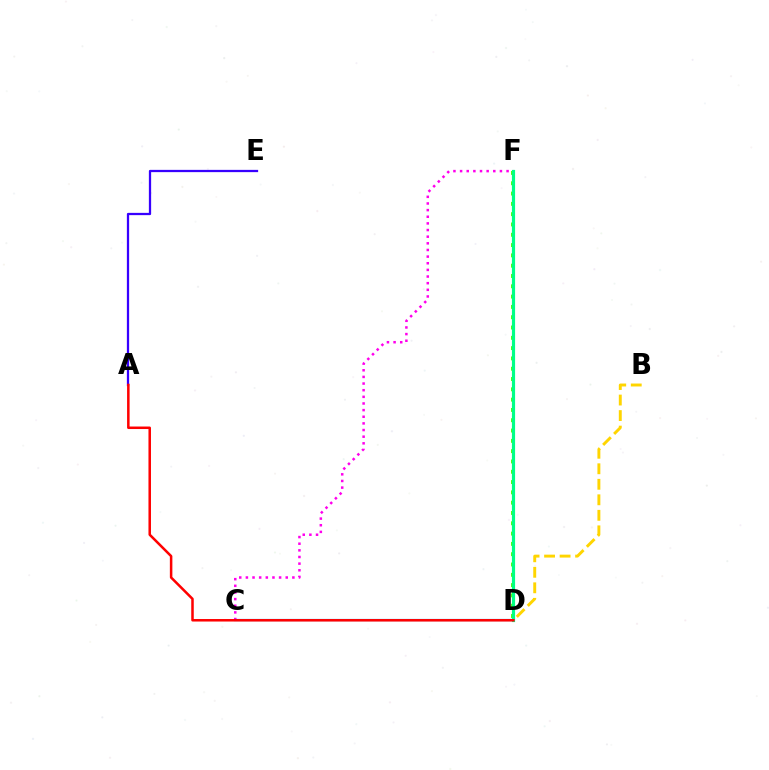{('D', 'F'): [{'color': '#4fff00', 'line_style': 'dotted', 'thickness': 2.8}, {'color': '#00ff86', 'line_style': 'solid', 'thickness': 2.29}], ('A', 'E'): [{'color': '#3700ff', 'line_style': 'solid', 'thickness': 1.63}], ('C', 'F'): [{'color': '#ff00ed', 'line_style': 'dotted', 'thickness': 1.8}], ('B', 'D'): [{'color': '#ffd500', 'line_style': 'dashed', 'thickness': 2.11}], ('C', 'D'): [{'color': '#009eff', 'line_style': 'solid', 'thickness': 1.58}], ('A', 'D'): [{'color': '#ff0000', 'line_style': 'solid', 'thickness': 1.81}]}